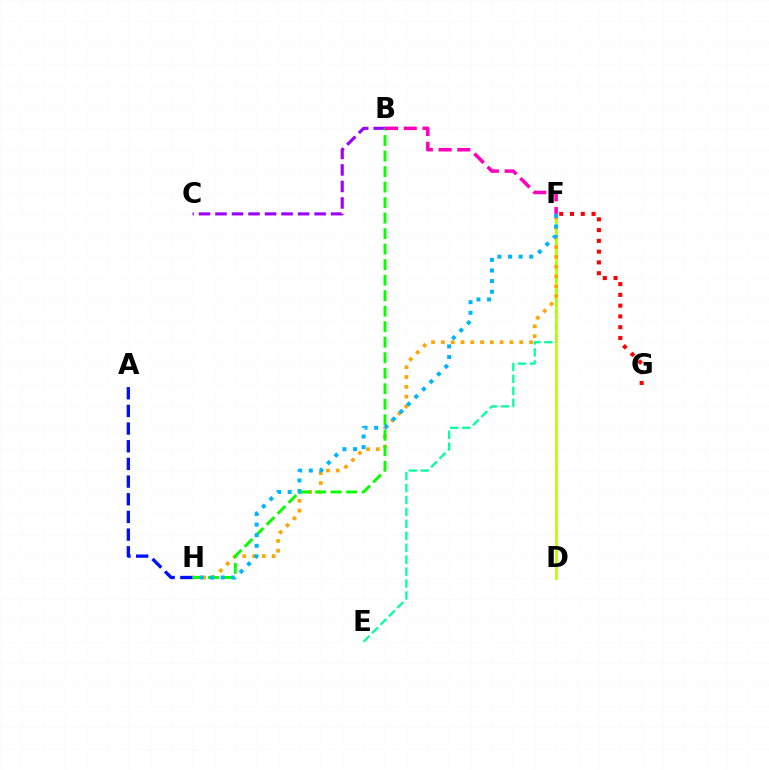{('E', 'F'): [{'color': '#00ff9d', 'line_style': 'dashed', 'thickness': 1.62}], ('F', 'G'): [{'color': '#ff0000', 'line_style': 'dotted', 'thickness': 2.93}], ('D', 'F'): [{'color': '#b3ff00', 'line_style': 'solid', 'thickness': 1.92}], ('B', 'C'): [{'color': '#9b00ff', 'line_style': 'dashed', 'thickness': 2.24}], ('F', 'H'): [{'color': '#ffa500', 'line_style': 'dotted', 'thickness': 2.66}, {'color': '#00b5ff', 'line_style': 'dotted', 'thickness': 2.89}], ('B', 'H'): [{'color': '#08ff00', 'line_style': 'dashed', 'thickness': 2.11}], ('B', 'F'): [{'color': '#ff00bd', 'line_style': 'dashed', 'thickness': 2.54}], ('A', 'H'): [{'color': '#0010ff', 'line_style': 'dashed', 'thickness': 2.4}]}